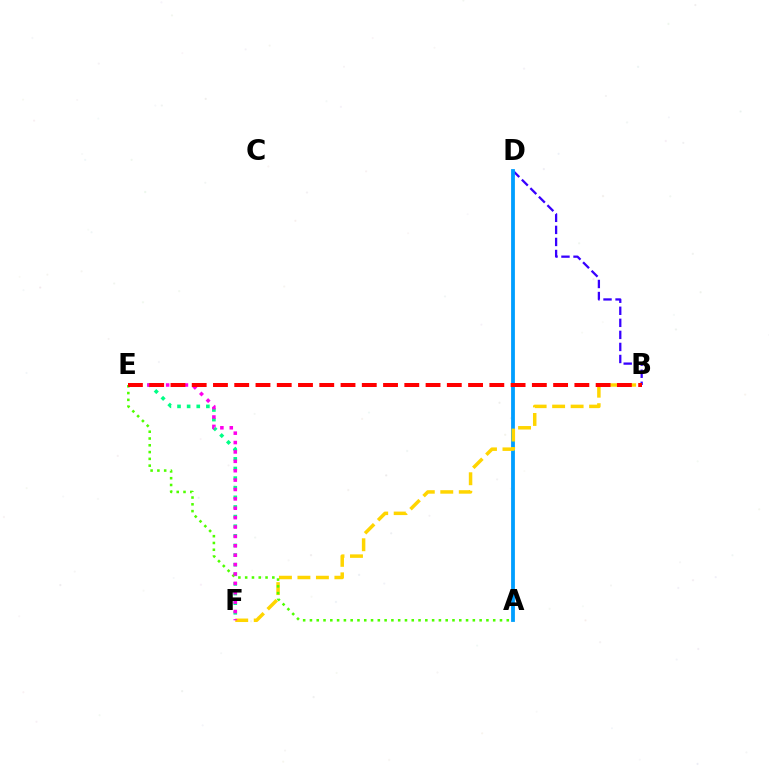{('B', 'D'): [{'color': '#3700ff', 'line_style': 'dashed', 'thickness': 1.64}], ('A', 'D'): [{'color': '#009eff', 'line_style': 'solid', 'thickness': 2.74}], ('B', 'F'): [{'color': '#ffd500', 'line_style': 'dashed', 'thickness': 2.51}], ('E', 'F'): [{'color': '#00ff86', 'line_style': 'dotted', 'thickness': 2.61}, {'color': '#ff00ed', 'line_style': 'dotted', 'thickness': 2.55}], ('A', 'E'): [{'color': '#4fff00', 'line_style': 'dotted', 'thickness': 1.84}], ('B', 'E'): [{'color': '#ff0000', 'line_style': 'dashed', 'thickness': 2.89}]}